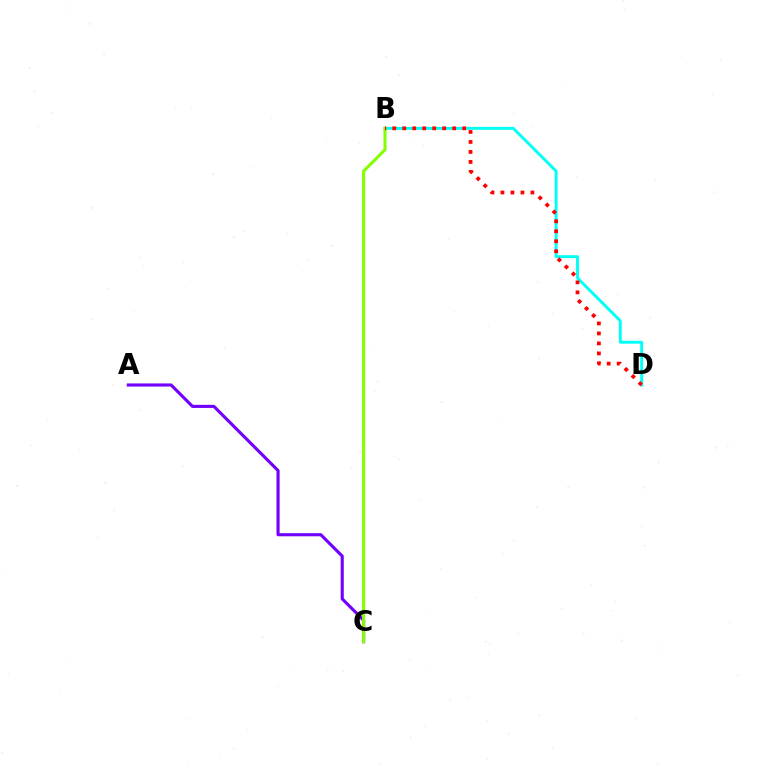{('A', 'C'): [{'color': '#7200ff', 'line_style': 'solid', 'thickness': 2.24}], ('B', 'D'): [{'color': '#00fff6', 'line_style': 'solid', 'thickness': 2.09}, {'color': '#ff0000', 'line_style': 'dotted', 'thickness': 2.71}], ('B', 'C'): [{'color': '#84ff00', 'line_style': 'solid', 'thickness': 2.21}]}